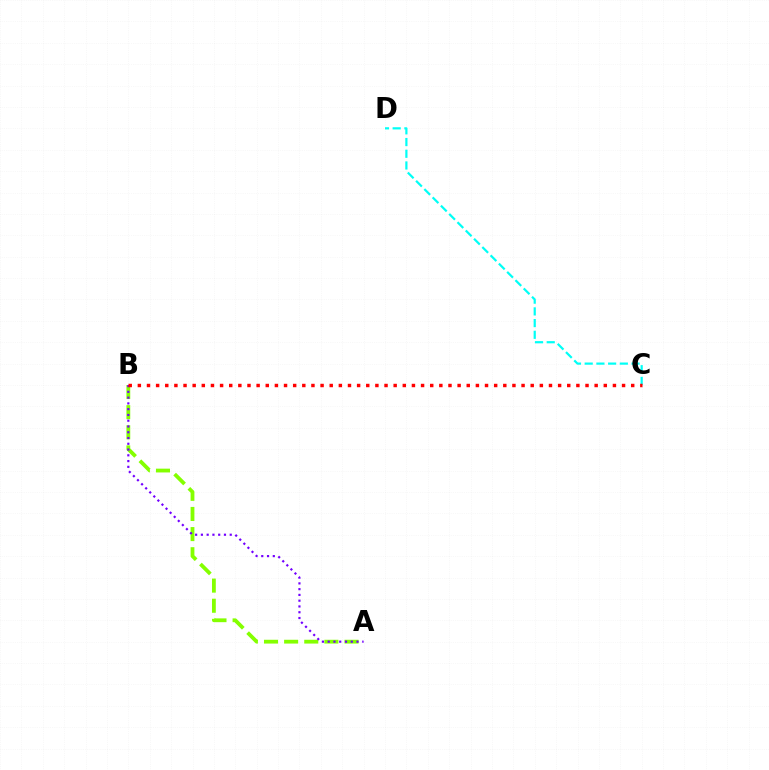{('C', 'D'): [{'color': '#00fff6', 'line_style': 'dashed', 'thickness': 1.59}], ('A', 'B'): [{'color': '#84ff00', 'line_style': 'dashed', 'thickness': 2.73}, {'color': '#7200ff', 'line_style': 'dotted', 'thickness': 1.57}], ('B', 'C'): [{'color': '#ff0000', 'line_style': 'dotted', 'thickness': 2.48}]}